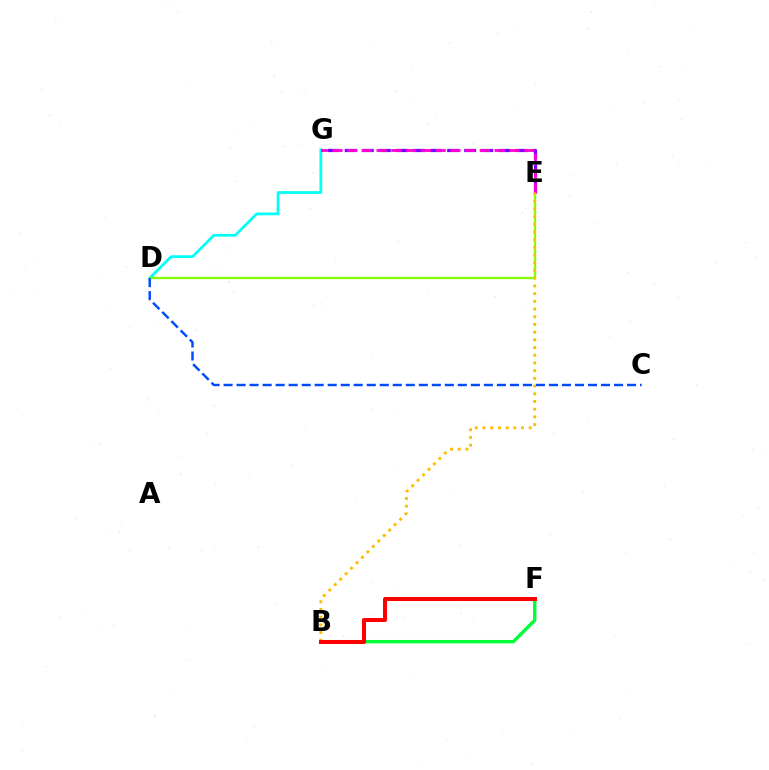{('D', 'G'): [{'color': '#00fff6', 'line_style': 'solid', 'thickness': 1.97}], ('E', 'G'): [{'color': '#7200ff', 'line_style': 'dashed', 'thickness': 2.32}, {'color': '#ff00cf', 'line_style': 'dashed', 'thickness': 2.0}], ('D', 'E'): [{'color': '#84ff00', 'line_style': 'solid', 'thickness': 1.62}], ('B', 'F'): [{'color': '#00ff39', 'line_style': 'solid', 'thickness': 2.44}, {'color': '#ff0000', 'line_style': 'solid', 'thickness': 2.89}], ('B', 'E'): [{'color': '#ffbd00', 'line_style': 'dotted', 'thickness': 2.09}], ('C', 'D'): [{'color': '#004bff', 'line_style': 'dashed', 'thickness': 1.77}]}